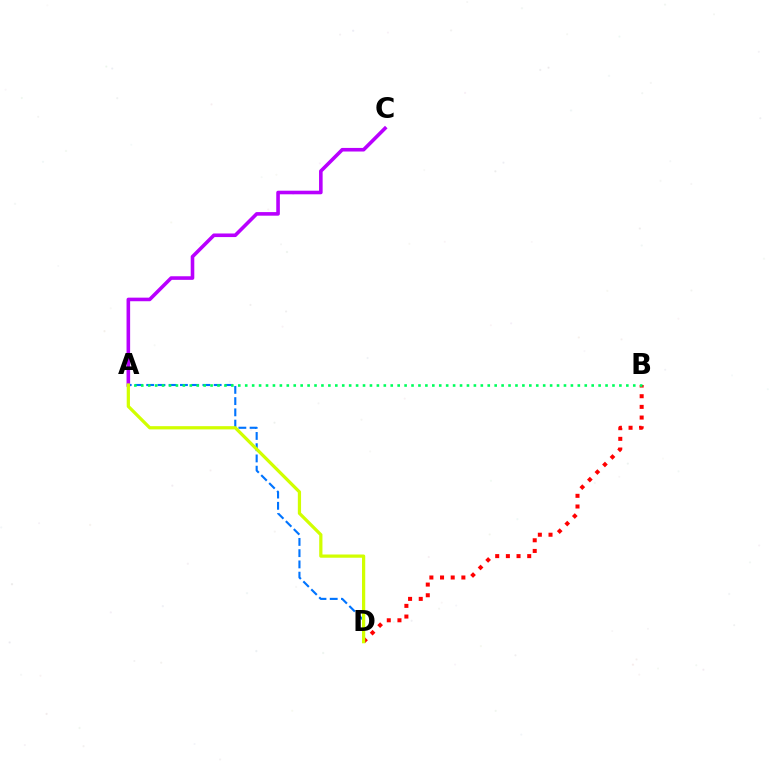{('B', 'D'): [{'color': '#ff0000', 'line_style': 'dotted', 'thickness': 2.9}], ('A', 'D'): [{'color': '#0074ff', 'line_style': 'dashed', 'thickness': 1.53}, {'color': '#d1ff00', 'line_style': 'solid', 'thickness': 2.33}], ('A', 'B'): [{'color': '#00ff5c', 'line_style': 'dotted', 'thickness': 1.88}], ('A', 'C'): [{'color': '#b900ff', 'line_style': 'solid', 'thickness': 2.59}]}